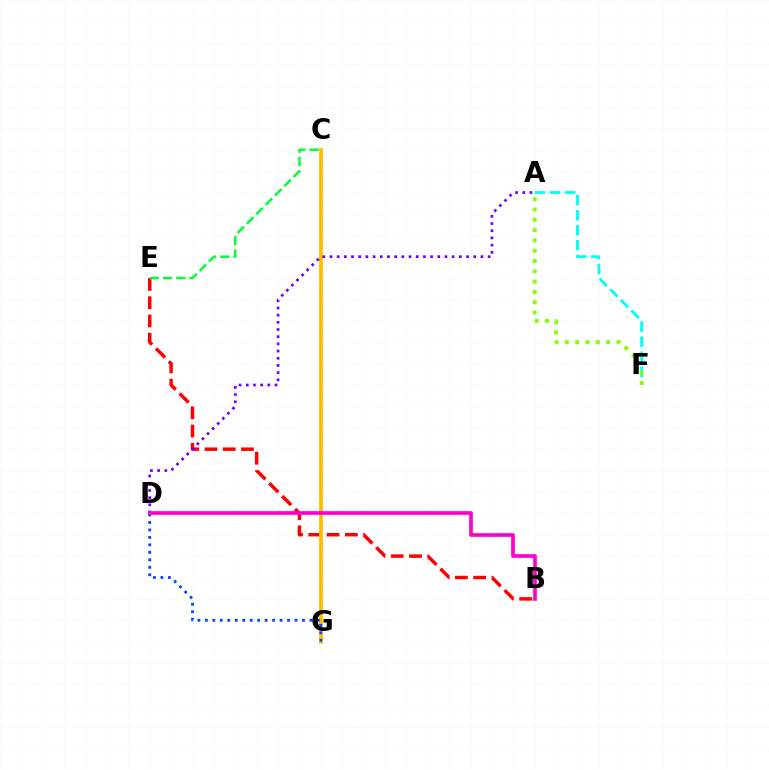{('A', 'F'): [{'color': '#00fff6', 'line_style': 'dashed', 'thickness': 2.05}, {'color': '#84ff00', 'line_style': 'dotted', 'thickness': 2.8}], ('B', 'E'): [{'color': '#ff0000', 'line_style': 'dashed', 'thickness': 2.48}], ('C', 'G'): [{'color': '#ffbd00', 'line_style': 'solid', 'thickness': 2.69}], ('D', 'G'): [{'color': '#004bff', 'line_style': 'dotted', 'thickness': 2.03}], ('A', 'D'): [{'color': '#7200ff', 'line_style': 'dotted', 'thickness': 1.95}], ('B', 'D'): [{'color': '#ff00cf', 'line_style': 'solid', 'thickness': 2.66}], ('C', 'E'): [{'color': '#00ff39', 'line_style': 'dashed', 'thickness': 1.8}]}